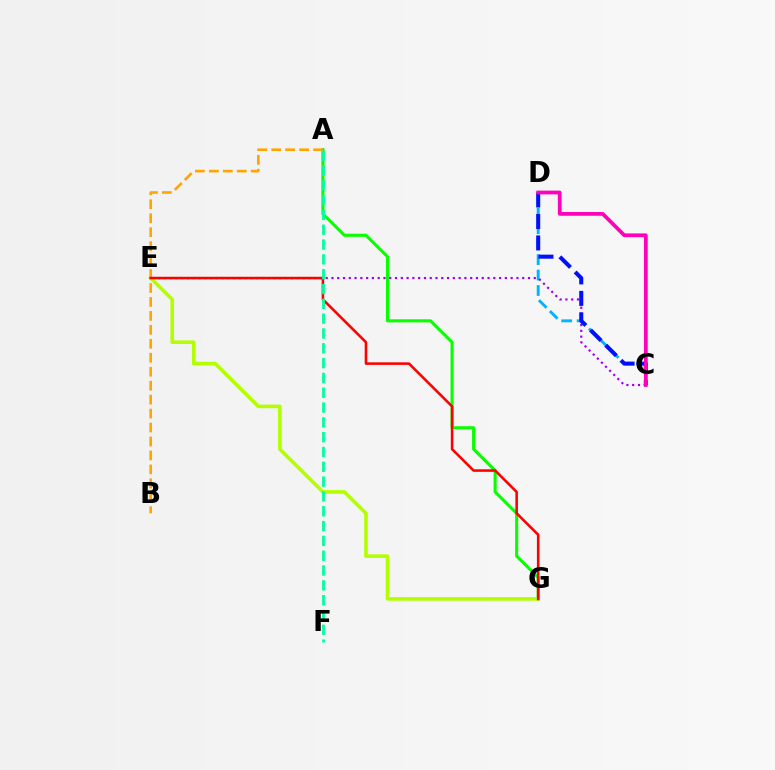{('C', 'D'): [{'color': '#00b5ff', 'line_style': 'dashed', 'thickness': 2.1}, {'color': '#0010ff', 'line_style': 'dashed', 'thickness': 2.92}, {'color': '#ff00bd', 'line_style': 'solid', 'thickness': 2.7}], ('A', 'G'): [{'color': '#08ff00', 'line_style': 'solid', 'thickness': 2.22}], ('C', 'E'): [{'color': '#9b00ff', 'line_style': 'dotted', 'thickness': 1.57}], ('E', 'G'): [{'color': '#b3ff00', 'line_style': 'solid', 'thickness': 2.59}, {'color': '#ff0000', 'line_style': 'solid', 'thickness': 1.85}], ('A', 'B'): [{'color': '#ffa500', 'line_style': 'dashed', 'thickness': 1.9}], ('A', 'F'): [{'color': '#00ff9d', 'line_style': 'dashed', 'thickness': 2.01}]}